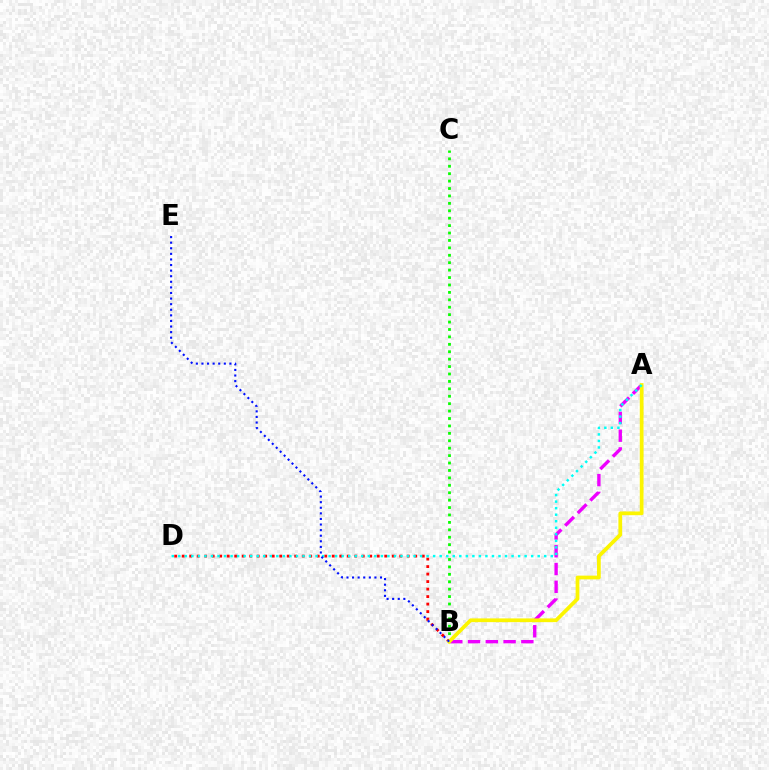{('A', 'B'): [{'color': '#ee00ff', 'line_style': 'dashed', 'thickness': 2.41}, {'color': '#fcf500', 'line_style': 'solid', 'thickness': 2.69}], ('B', 'D'): [{'color': '#ff0000', 'line_style': 'dotted', 'thickness': 2.04}], ('B', 'C'): [{'color': '#08ff00', 'line_style': 'dotted', 'thickness': 2.02}], ('A', 'D'): [{'color': '#00fff6', 'line_style': 'dotted', 'thickness': 1.78}], ('B', 'E'): [{'color': '#0010ff', 'line_style': 'dotted', 'thickness': 1.52}]}